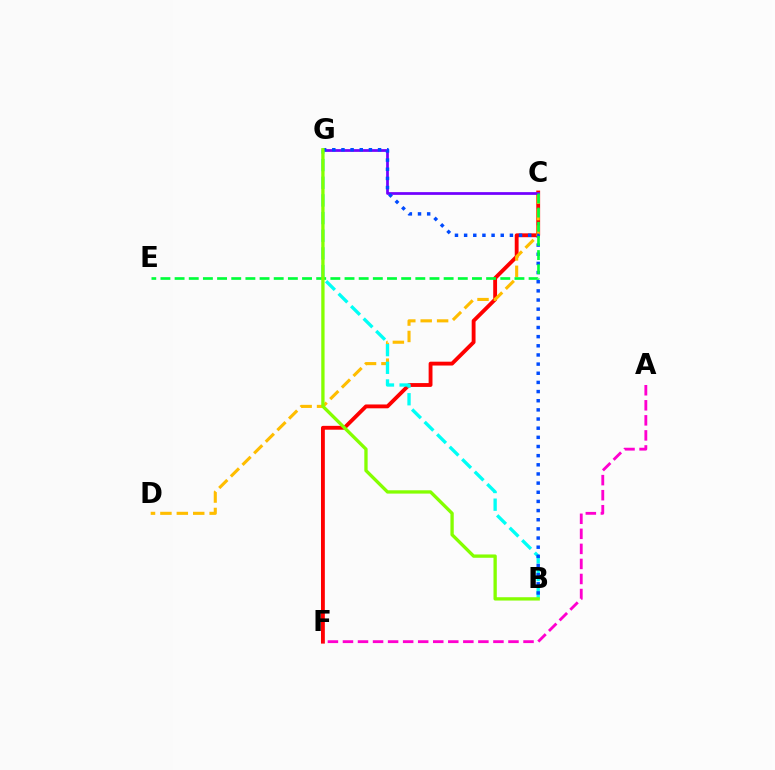{('C', 'F'): [{'color': '#ff0000', 'line_style': 'solid', 'thickness': 2.77}], ('C', 'D'): [{'color': '#ffbd00', 'line_style': 'dashed', 'thickness': 2.23}], ('C', 'G'): [{'color': '#7200ff', 'line_style': 'solid', 'thickness': 1.97}], ('B', 'G'): [{'color': '#00fff6', 'line_style': 'dashed', 'thickness': 2.4}, {'color': '#004bff', 'line_style': 'dotted', 'thickness': 2.49}, {'color': '#84ff00', 'line_style': 'solid', 'thickness': 2.39}], ('C', 'E'): [{'color': '#00ff39', 'line_style': 'dashed', 'thickness': 1.92}], ('A', 'F'): [{'color': '#ff00cf', 'line_style': 'dashed', 'thickness': 2.04}]}